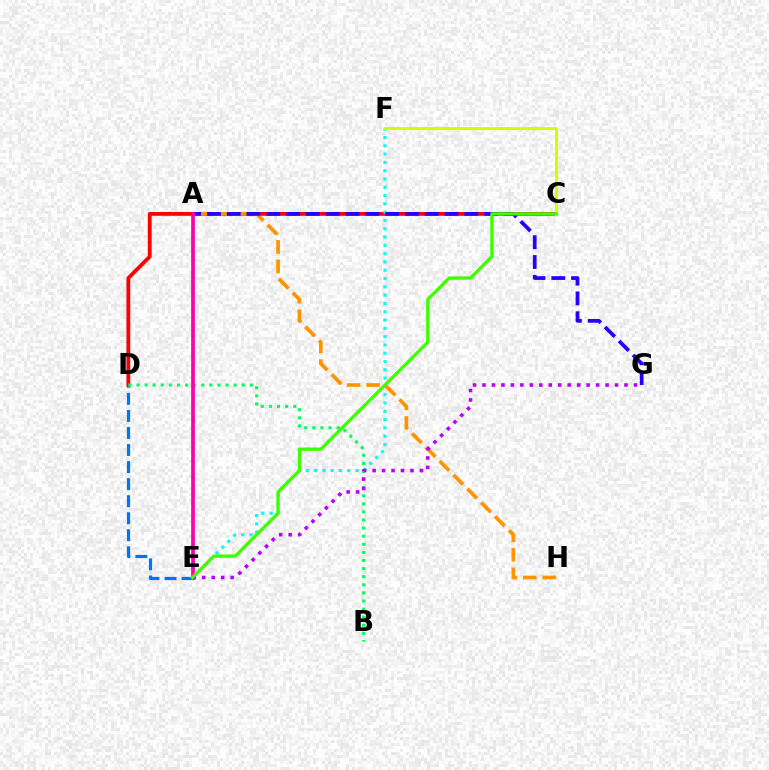{('C', 'D'): [{'color': '#ff0000', 'line_style': 'solid', 'thickness': 2.74}], ('E', 'F'): [{'color': '#00fff6', 'line_style': 'dotted', 'thickness': 2.25}], ('A', 'H'): [{'color': '#ff9400', 'line_style': 'dashed', 'thickness': 2.66}], ('C', 'F'): [{'color': '#d1ff00', 'line_style': 'solid', 'thickness': 2.18}], ('D', 'E'): [{'color': '#0074ff', 'line_style': 'dashed', 'thickness': 2.32}], ('A', 'G'): [{'color': '#2500ff', 'line_style': 'dashed', 'thickness': 2.69}], ('B', 'D'): [{'color': '#00ff5c', 'line_style': 'dotted', 'thickness': 2.2}], ('A', 'E'): [{'color': '#ff00ac', 'line_style': 'solid', 'thickness': 2.68}], ('E', 'G'): [{'color': '#b900ff', 'line_style': 'dotted', 'thickness': 2.57}], ('C', 'E'): [{'color': '#3dff00', 'line_style': 'solid', 'thickness': 2.38}]}